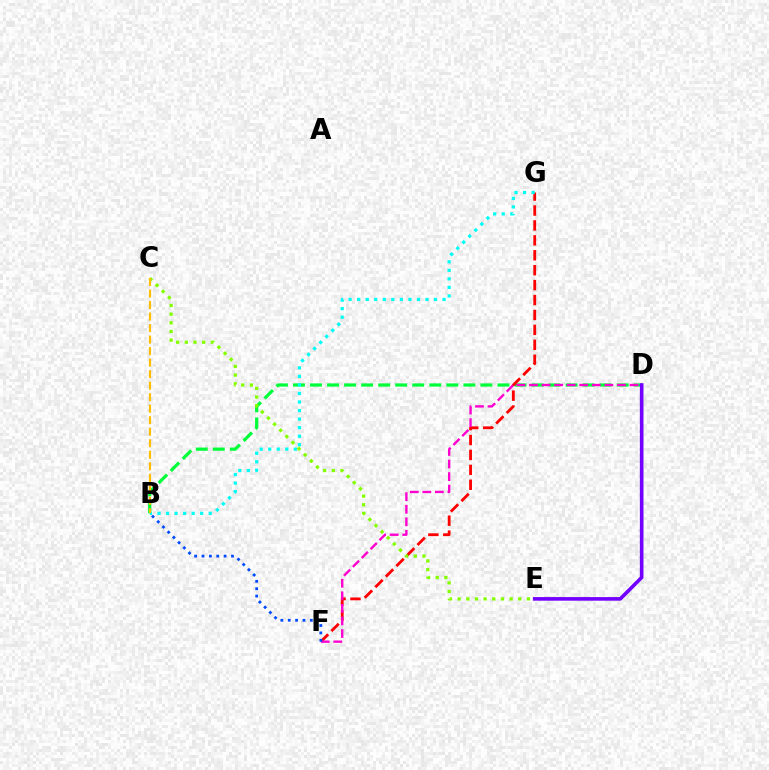{('B', 'D'): [{'color': '#00ff39', 'line_style': 'dashed', 'thickness': 2.31}], ('F', 'G'): [{'color': '#ff0000', 'line_style': 'dashed', 'thickness': 2.03}], ('B', 'G'): [{'color': '#00fff6', 'line_style': 'dotted', 'thickness': 2.32}], ('C', 'E'): [{'color': '#84ff00', 'line_style': 'dotted', 'thickness': 2.35}], ('D', 'F'): [{'color': '#ff00cf', 'line_style': 'dashed', 'thickness': 1.71}], ('B', 'F'): [{'color': '#004bff', 'line_style': 'dotted', 'thickness': 2.0}], ('B', 'C'): [{'color': '#ffbd00', 'line_style': 'dashed', 'thickness': 1.56}], ('D', 'E'): [{'color': '#7200ff', 'line_style': 'solid', 'thickness': 2.6}]}